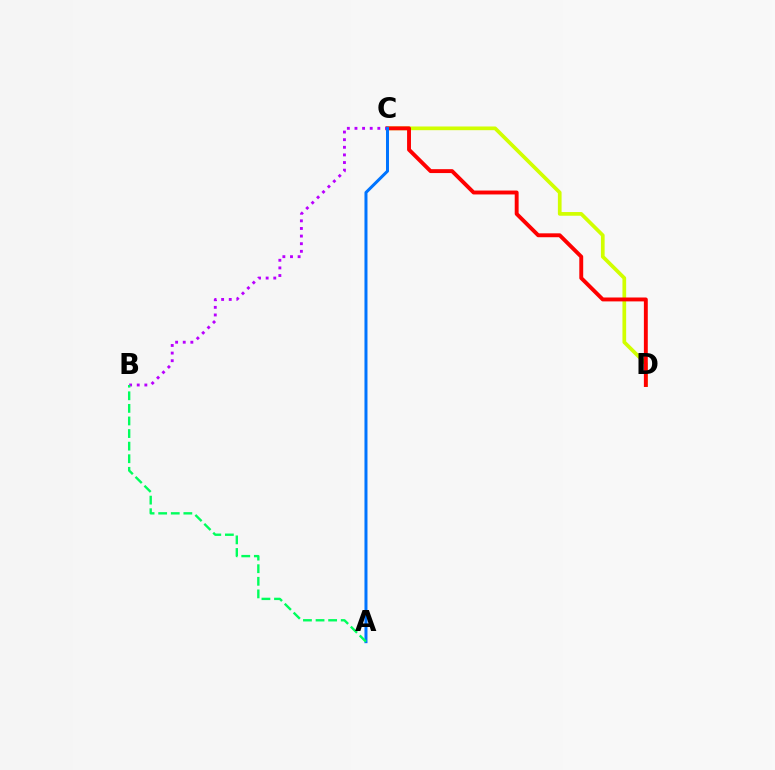{('C', 'D'): [{'color': '#d1ff00', 'line_style': 'solid', 'thickness': 2.67}, {'color': '#ff0000', 'line_style': 'solid', 'thickness': 2.81}], ('B', 'C'): [{'color': '#b900ff', 'line_style': 'dotted', 'thickness': 2.07}], ('A', 'C'): [{'color': '#0074ff', 'line_style': 'solid', 'thickness': 2.17}], ('A', 'B'): [{'color': '#00ff5c', 'line_style': 'dashed', 'thickness': 1.71}]}